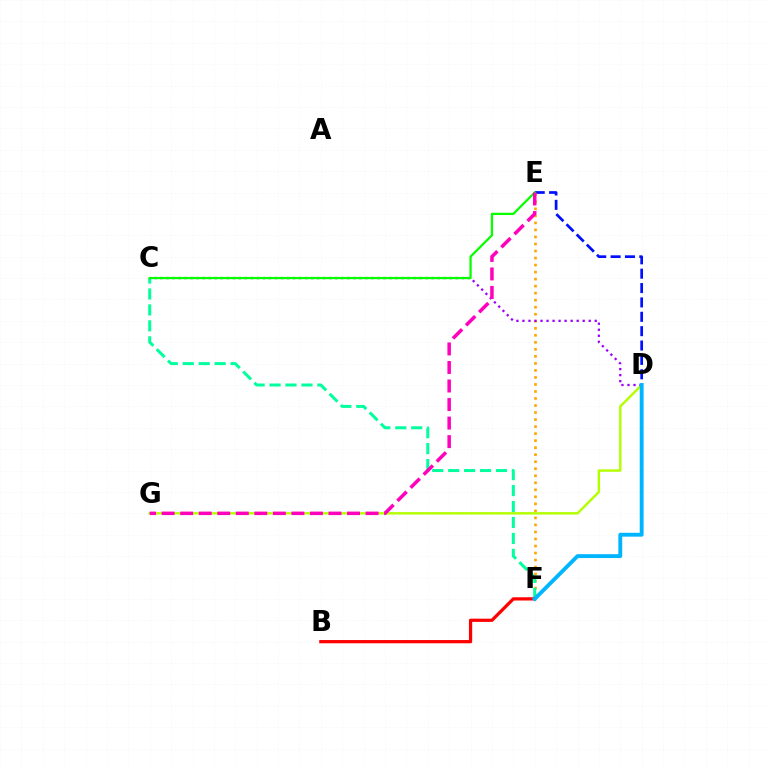{('D', 'E'): [{'color': '#0010ff', 'line_style': 'dashed', 'thickness': 1.95}], ('E', 'F'): [{'color': '#ffa500', 'line_style': 'dotted', 'thickness': 1.91}], ('D', 'G'): [{'color': '#b3ff00', 'line_style': 'solid', 'thickness': 1.74}], ('C', 'F'): [{'color': '#00ff9d', 'line_style': 'dashed', 'thickness': 2.17}], ('C', 'D'): [{'color': '#9b00ff', 'line_style': 'dotted', 'thickness': 1.64}], ('B', 'F'): [{'color': '#ff0000', 'line_style': 'solid', 'thickness': 2.33}], ('D', 'F'): [{'color': '#00b5ff', 'line_style': 'solid', 'thickness': 2.78}], ('C', 'E'): [{'color': '#08ff00', 'line_style': 'solid', 'thickness': 1.63}], ('E', 'G'): [{'color': '#ff00bd', 'line_style': 'dashed', 'thickness': 2.52}]}